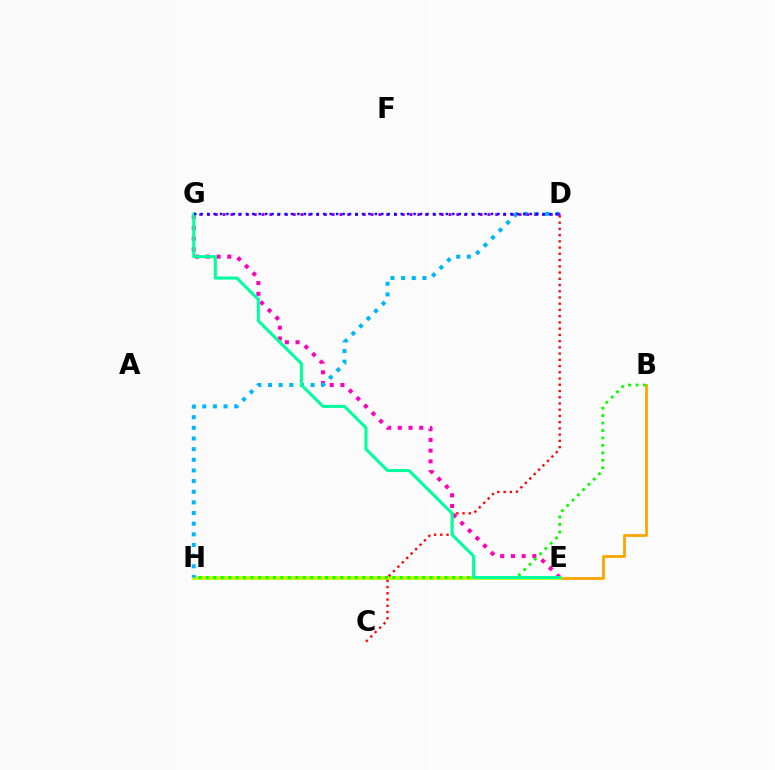{('B', 'E'): [{'color': '#ffa500', 'line_style': 'solid', 'thickness': 2.02}], ('E', 'G'): [{'color': '#ff00bd', 'line_style': 'dotted', 'thickness': 2.91}, {'color': '#00ff9d', 'line_style': 'solid', 'thickness': 2.2}], ('E', 'H'): [{'color': '#b3ff00', 'line_style': 'solid', 'thickness': 2.69}], ('C', 'D'): [{'color': '#ff0000', 'line_style': 'dotted', 'thickness': 1.69}], ('B', 'H'): [{'color': '#08ff00', 'line_style': 'dotted', 'thickness': 2.03}], ('D', 'H'): [{'color': '#00b5ff', 'line_style': 'dotted', 'thickness': 2.89}], ('D', 'G'): [{'color': '#9b00ff', 'line_style': 'dotted', 'thickness': 2.12}, {'color': '#0010ff', 'line_style': 'dotted', 'thickness': 1.75}]}